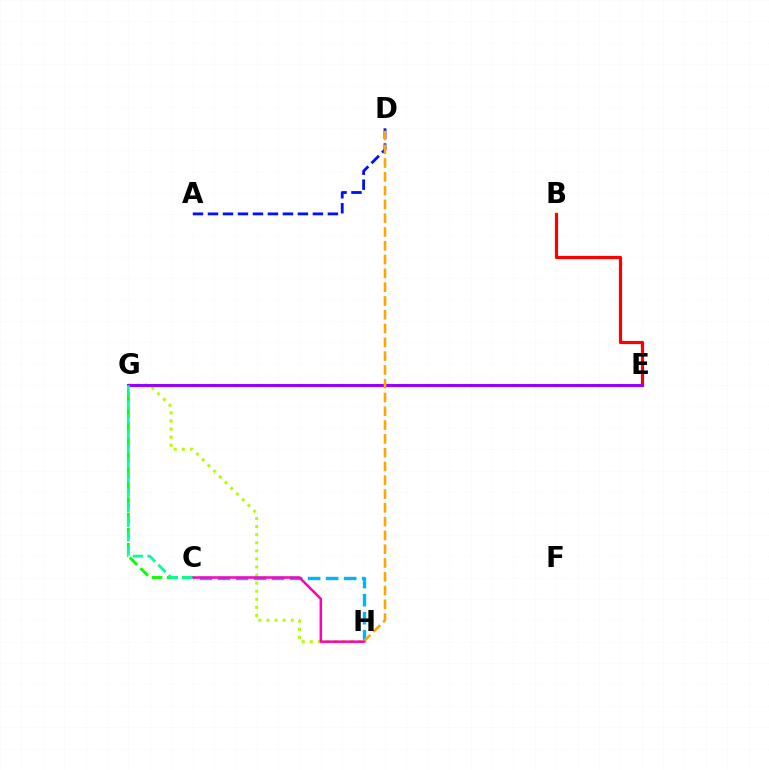{('C', 'G'): [{'color': '#08ff00', 'line_style': 'dashed', 'thickness': 2.05}, {'color': '#00ff9d', 'line_style': 'dashed', 'thickness': 1.98}], ('G', 'H'): [{'color': '#b3ff00', 'line_style': 'dotted', 'thickness': 2.2}], ('B', 'E'): [{'color': '#ff0000', 'line_style': 'solid', 'thickness': 2.3}], ('E', 'G'): [{'color': '#9b00ff', 'line_style': 'solid', 'thickness': 2.17}], ('A', 'D'): [{'color': '#0010ff', 'line_style': 'dashed', 'thickness': 2.04}], ('C', 'H'): [{'color': '#00b5ff', 'line_style': 'dashed', 'thickness': 2.45}, {'color': '#ff00bd', 'line_style': 'solid', 'thickness': 1.82}], ('D', 'H'): [{'color': '#ffa500', 'line_style': 'dashed', 'thickness': 1.87}]}